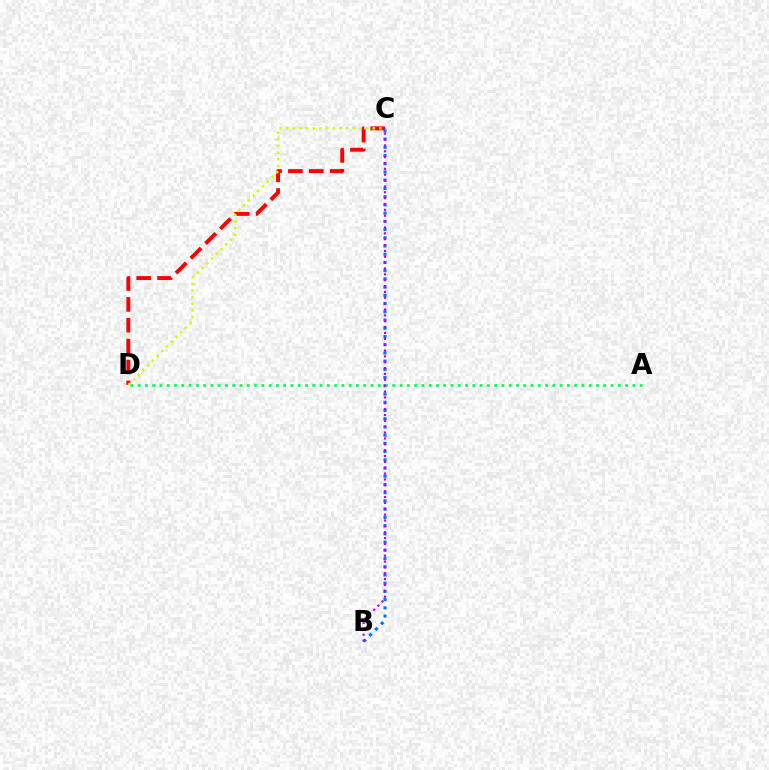{('C', 'D'): [{'color': '#ff0000', 'line_style': 'dashed', 'thickness': 2.83}, {'color': '#d1ff00', 'line_style': 'dotted', 'thickness': 1.81}], ('B', 'C'): [{'color': '#0074ff', 'line_style': 'dotted', 'thickness': 2.23}, {'color': '#b900ff', 'line_style': 'dotted', 'thickness': 1.59}], ('A', 'D'): [{'color': '#00ff5c', 'line_style': 'dotted', 'thickness': 1.98}]}